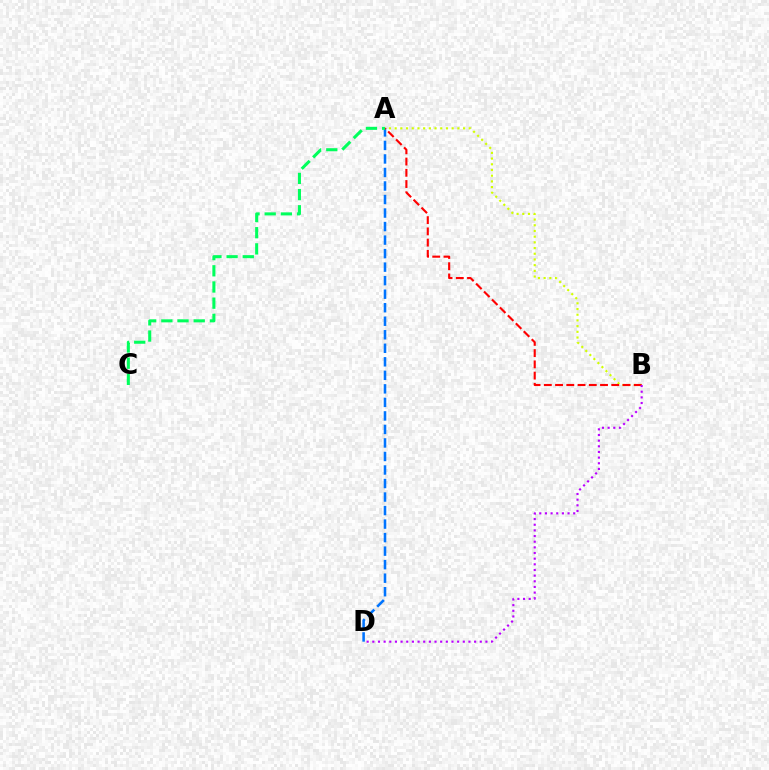{('A', 'D'): [{'color': '#0074ff', 'line_style': 'dashed', 'thickness': 1.84}], ('A', 'B'): [{'color': '#d1ff00', 'line_style': 'dotted', 'thickness': 1.55}, {'color': '#ff0000', 'line_style': 'dashed', 'thickness': 1.53}], ('A', 'C'): [{'color': '#00ff5c', 'line_style': 'dashed', 'thickness': 2.2}], ('B', 'D'): [{'color': '#b900ff', 'line_style': 'dotted', 'thickness': 1.54}]}